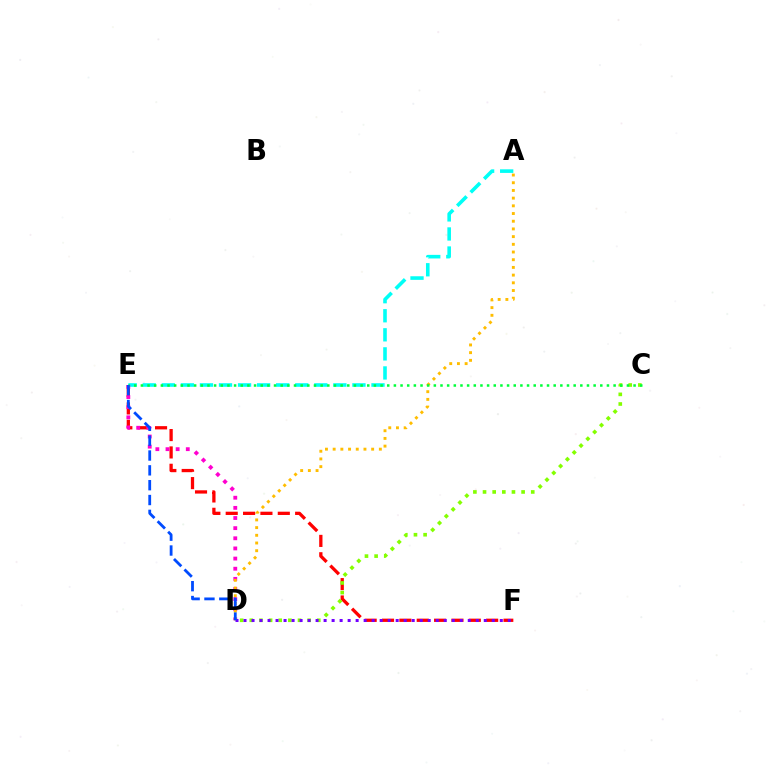{('A', 'E'): [{'color': '#00fff6', 'line_style': 'dashed', 'thickness': 2.59}], ('E', 'F'): [{'color': '#ff0000', 'line_style': 'dashed', 'thickness': 2.36}], ('C', 'D'): [{'color': '#84ff00', 'line_style': 'dotted', 'thickness': 2.62}], ('D', 'E'): [{'color': '#ff00cf', 'line_style': 'dotted', 'thickness': 2.76}, {'color': '#004bff', 'line_style': 'dashed', 'thickness': 2.02}], ('A', 'D'): [{'color': '#ffbd00', 'line_style': 'dotted', 'thickness': 2.09}], ('C', 'E'): [{'color': '#00ff39', 'line_style': 'dotted', 'thickness': 1.81}], ('D', 'F'): [{'color': '#7200ff', 'line_style': 'dotted', 'thickness': 2.18}]}